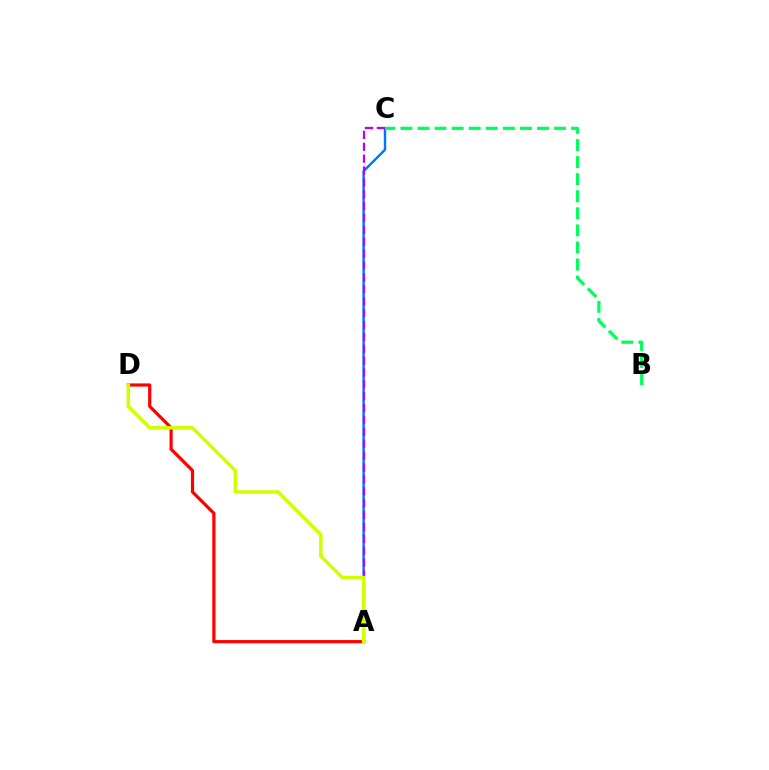{('A', 'C'): [{'color': '#0074ff', 'line_style': 'solid', 'thickness': 1.74}, {'color': '#b900ff', 'line_style': 'dashed', 'thickness': 1.61}], ('A', 'D'): [{'color': '#ff0000', 'line_style': 'solid', 'thickness': 2.31}, {'color': '#d1ff00', 'line_style': 'solid', 'thickness': 2.52}], ('B', 'C'): [{'color': '#00ff5c', 'line_style': 'dashed', 'thickness': 2.32}]}